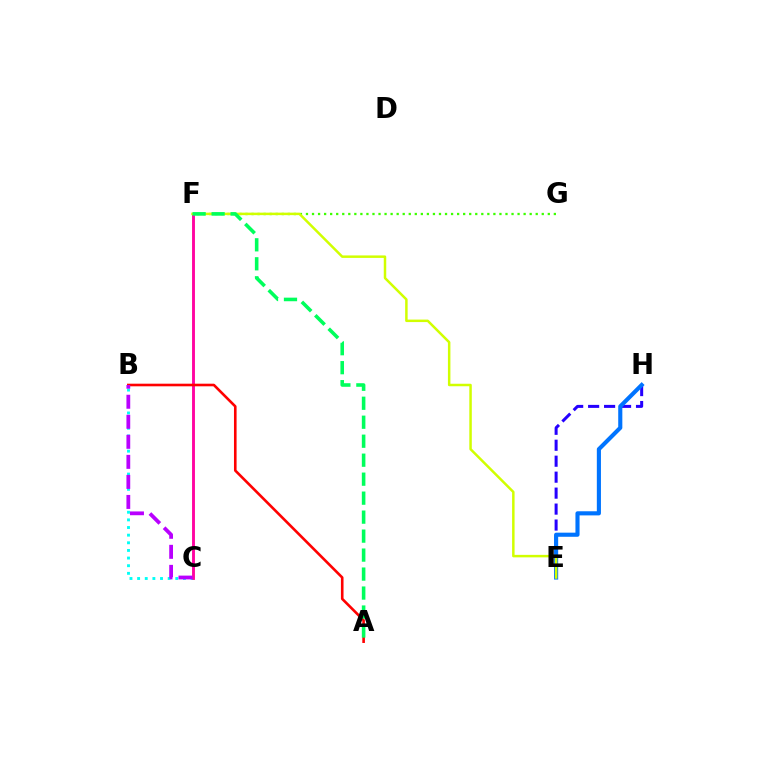{('C', 'F'): [{'color': '#ff9400', 'line_style': 'solid', 'thickness': 1.82}, {'color': '#ff00ac', 'line_style': 'solid', 'thickness': 1.99}], ('B', 'C'): [{'color': '#00fff6', 'line_style': 'dotted', 'thickness': 2.07}, {'color': '#b900ff', 'line_style': 'dashed', 'thickness': 2.72}], ('E', 'H'): [{'color': '#2500ff', 'line_style': 'dashed', 'thickness': 2.17}, {'color': '#0074ff', 'line_style': 'solid', 'thickness': 2.96}], ('A', 'B'): [{'color': '#ff0000', 'line_style': 'solid', 'thickness': 1.88}], ('F', 'G'): [{'color': '#3dff00', 'line_style': 'dotted', 'thickness': 1.64}], ('E', 'F'): [{'color': '#d1ff00', 'line_style': 'solid', 'thickness': 1.79}], ('A', 'F'): [{'color': '#00ff5c', 'line_style': 'dashed', 'thickness': 2.58}]}